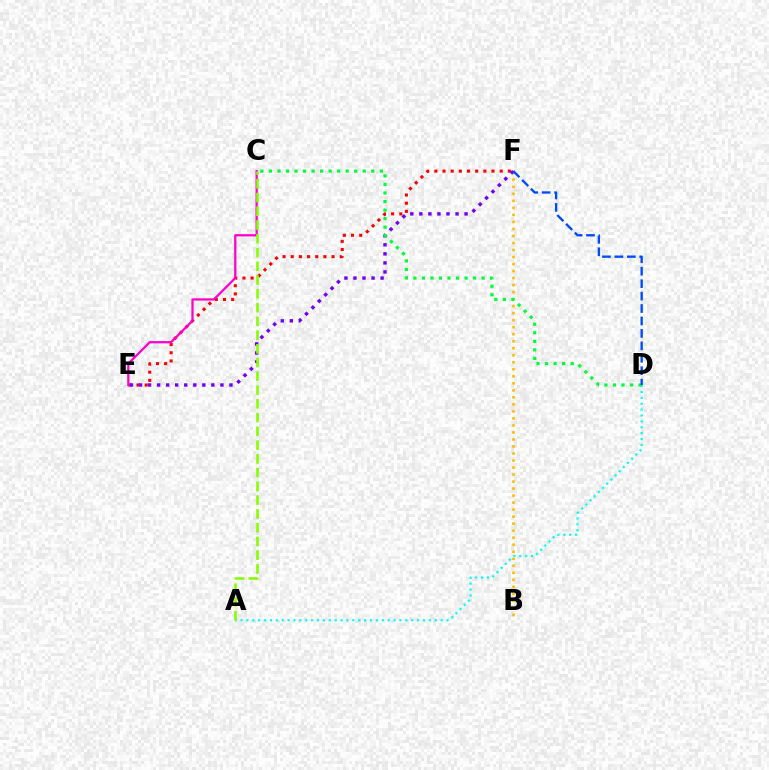{('E', 'F'): [{'color': '#ff0000', 'line_style': 'dotted', 'thickness': 2.22}, {'color': '#7200ff', 'line_style': 'dotted', 'thickness': 2.46}], ('B', 'F'): [{'color': '#ffbd00', 'line_style': 'dotted', 'thickness': 1.91}], ('C', 'E'): [{'color': '#ff00cf', 'line_style': 'solid', 'thickness': 1.63}], ('A', 'D'): [{'color': '#00fff6', 'line_style': 'dotted', 'thickness': 1.6}], ('C', 'D'): [{'color': '#00ff39', 'line_style': 'dotted', 'thickness': 2.32}], ('A', 'C'): [{'color': '#84ff00', 'line_style': 'dashed', 'thickness': 1.87}], ('D', 'F'): [{'color': '#004bff', 'line_style': 'dashed', 'thickness': 1.69}]}